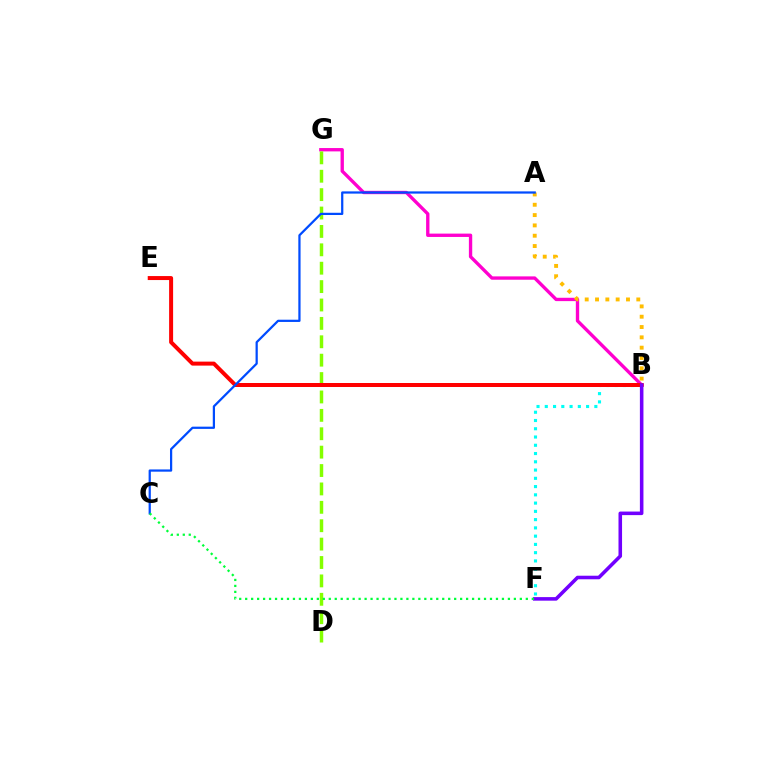{('B', 'F'): [{'color': '#00fff6', 'line_style': 'dotted', 'thickness': 2.24}, {'color': '#7200ff', 'line_style': 'solid', 'thickness': 2.56}], ('B', 'G'): [{'color': '#ff00cf', 'line_style': 'solid', 'thickness': 2.41}], ('D', 'G'): [{'color': '#84ff00', 'line_style': 'dashed', 'thickness': 2.5}], ('A', 'B'): [{'color': '#ffbd00', 'line_style': 'dotted', 'thickness': 2.8}], ('B', 'E'): [{'color': '#ff0000', 'line_style': 'solid', 'thickness': 2.87}], ('A', 'C'): [{'color': '#004bff', 'line_style': 'solid', 'thickness': 1.61}], ('C', 'F'): [{'color': '#00ff39', 'line_style': 'dotted', 'thickness': 1.62}]}